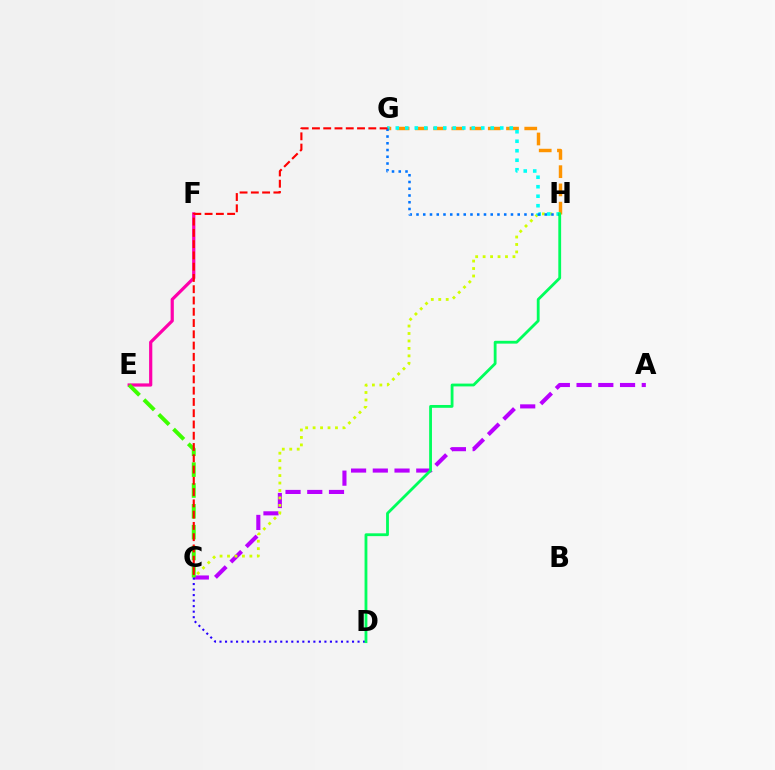{('A', 'C'): [{'color': '#b900ff', 'line_style': 'dashed', 'thickness': 2.95}], ('G', 'H'): [{'color': '#ff9400', 'line_style': 'dashed', 'thickness': 2.48}, {'color': '#00fff6', 'line_style': 'dotted', 'thickness': 2.58}, {'color': '#0074ff', 'line_style': 'dotted', 'thickness': 1.83}], ('E', 'F'): [{'color': '#ff00ac', 'line_style': 'solid', 'thickness': 2.31}], ('C', 'E'): [{'color': '#3dff00', 'line_style': 'dashed', 'thickness': 2.83}], ('C', 'H'): [{'color': '#d1ff00', 'line_style': 'dotted', 'thickness': 2.03}], ('C', 'D'): [{'color': '#2500ff', 'line_style': 'dotted', 'thickness': 1.5}], ('D', 'H'): [{'color': '#00ff5c', 'line_style': 'solid', 'thickness': 2.03}], ('C', 'G'): [{'color': '#ff0000', 'line_style': 'dashed', 'thickness': 1.53}]}